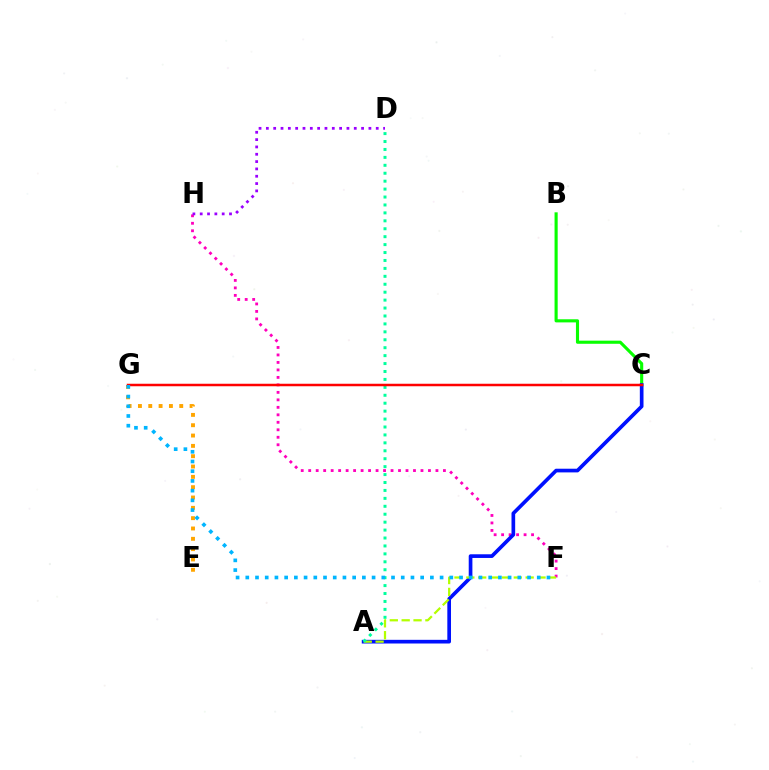{('B', 'C'): [{'color': '#08ff00', 'line_style': 'solid', 'thickness': 2.25}], ('F', 'H'): [{'color': '#ff00bd', 'line_style': 'dotted', 'thickness': 2.03}], ('A', 'C'): [{'color': '#0010ff', 'line_style': 'solid', 'thickness': 2.65}], ('A', 'F'): [{'color': '#b3ff00', 'line_style': 'dashed', 'thickness': 1.61}], ('A', 'D'): [{'color': '#00ff9d', 'line_style': 'dotted', 'thickness': 2.15}], ('E', 'G'): [{'color': '#ffa500', 'line_style': 'dotted', 'thickness': 2.81}], ('D', 'H'): [{'color': '#9b00ff', 'line_style': 'dotted', 'thickness': 1.99}], ('C', 'G'): [{'color': '#ff0000', 'line_style': 'solid', 'thickness': 1.8}], ('F', 'G'): [{'color': '#00b5ff', 'line_style': 'dotted', 'thickness': 2.64}]}